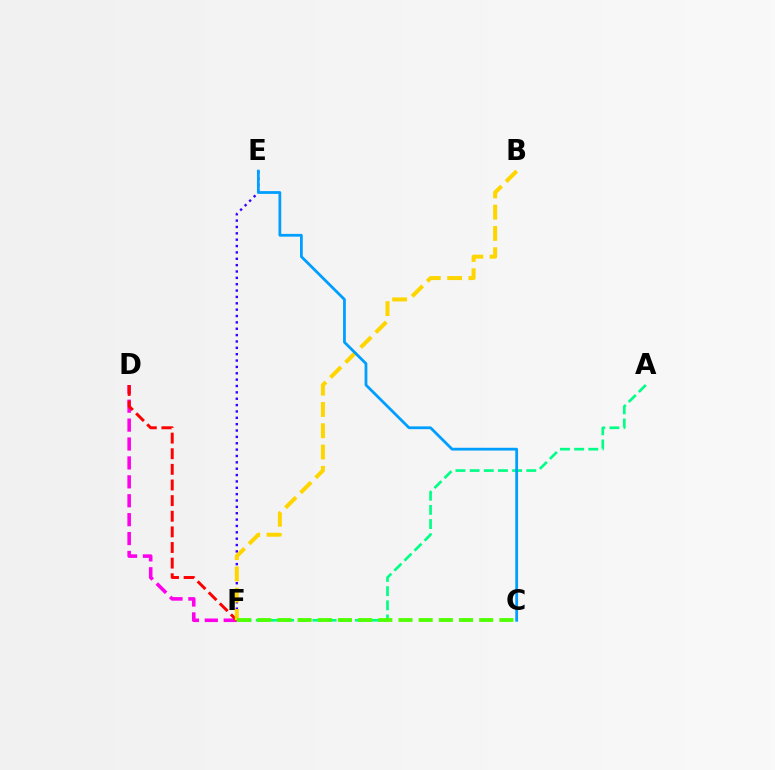{('E', 'F'): [{'color': '#3700ff', 'line_style': 'dotted', 'thickness': 1.73}], ('D', 'F'): [{'color': '#ff00ed', 'line_style': 'dashed', 'thickness': 2.57}, {'color': '#ff0000', 'line_style': 'dashed', 'thickness': 2.12}], ('A', 'F'): [{'color': '#00ff86', 'line_style': 'dashed', 'thickness': 1.92}], ('B', 'F'): [{'color': '#ffd500', 'line_style': 'dashed', 'thickness': 2.89}], ('C', 'E'): [{'color': '#009eff', 'line_style': 'solid', 'thickness': 2.0}], ('C', 'F'): [{'color': '#4fff00', 'line_style': 'dashed', 'thickness': 2.74}]}